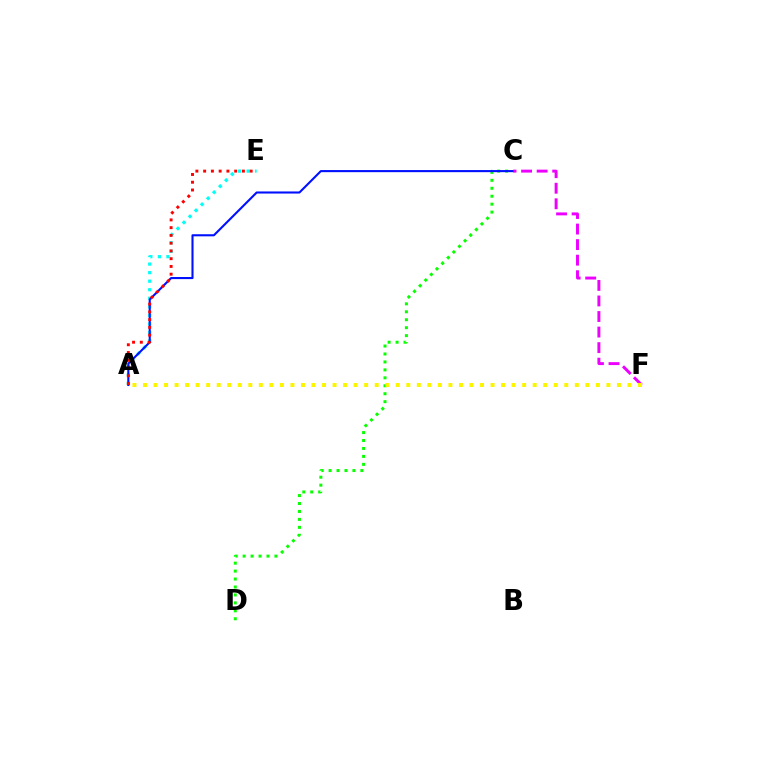{('C', 'D'): [{'color': '#08ff00', 'line_style': 'dotted', 'thickness': 2.16}], ('A', 'E'): [{'color': '#00fff6', 'line_style': 'dotted', 'thickness': 2.32}, {'color': '#ff0000', 'line_style': 'dotted', 'thickness': 2.11}], ('A', 'C'): [{'color': '#0010ff', 'line_style': 'solid', 'thickness': 1.51}], ('C', 'F'): [{'color': '#ee00ff', 'line_style': 'dashed', 'thickness': 2.11}], ('A', 'F'): [{'color': '#fcf500', 'line_style': 'dotted', 'thickness': 2.86}]}